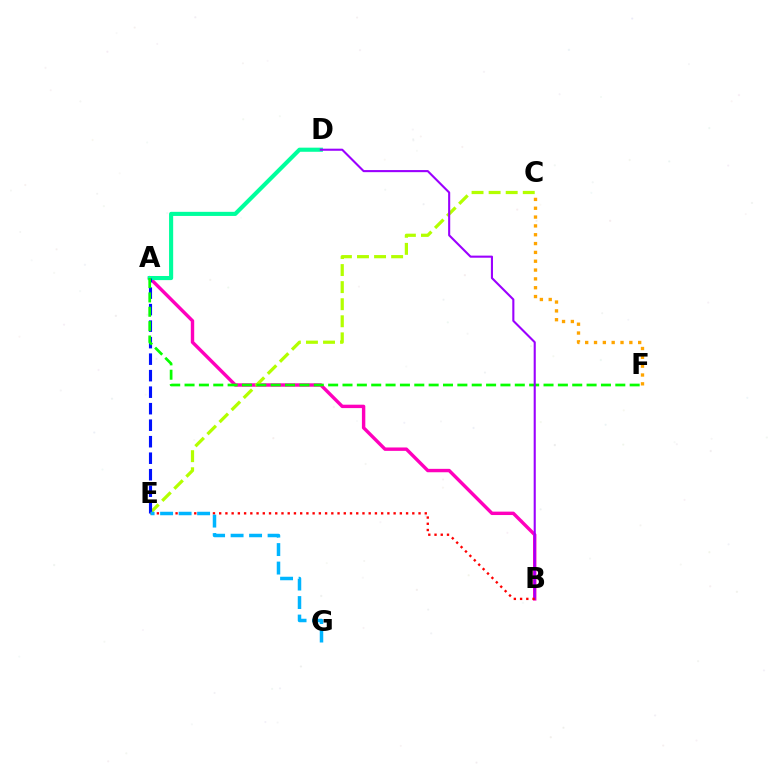{('A', 'B'): [{'color': '#ff00bd', 'line_style': 'solid', 'thickness': 2.45}], ('C', 'E'): [{'color': '#b3ff00', 'line_style': 'dashed', 'thickness': 2.32}], ('A', 'D'): [{'color': '#00ff9d', 'line_style': 'solid', 'thickness': 2.96}], ('A', 'E'): [{'color': '#0010ff', 'line_style': 'dashed', 'thickness': 2.24}], ('C', 'F'): [{'color': '#ffa500', 'line_style': 'dotted', 'thickness': 2.4}], ('A', 'F'): [{'color': '#08ff00', 'line_style': 'dashed', 'thickness': 1.95}], ('B', 'D'): [{'color': '#9b00ff', 'line_style': 'solid', 'thickness': 1.51}], ('B', 'E'): [{'color': '#ff0000', 'line_style': 'dotted', 'thickness': 1.69}], ('E', 'G'): [{'color': '#00b5ff', 'line_style': 'dashed', 'thickness': 2.51}]}